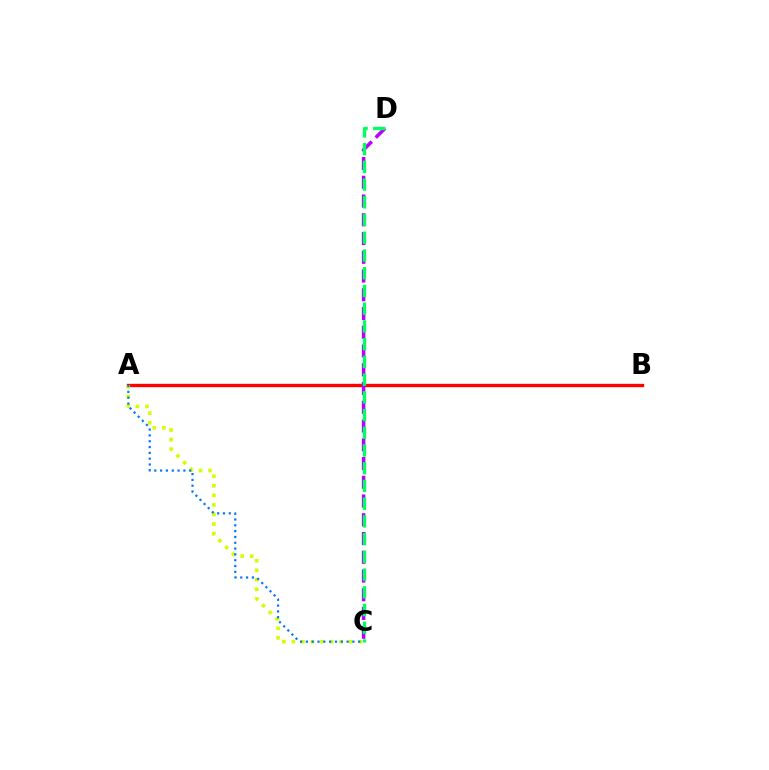{('A', 'B'): [{'color': '#ff0000', 'line_style': 'solid', 'thickness': 2.4}], ('A', 'C'): [{'color': '#d1ff00', 'line_style': 'dotted', 'thickness': 2.6}, {'color': '#0074ff', 'line_style': 'dotted', 'thickness': 1.58}], ('C', 'D'): [{'color': '#b900ff', 'line_style': 'dashed', 'thickness': 2.55}, {'color': '#00ff5c', 'line_style': 'dashed', 'thickness': 2.41}]}